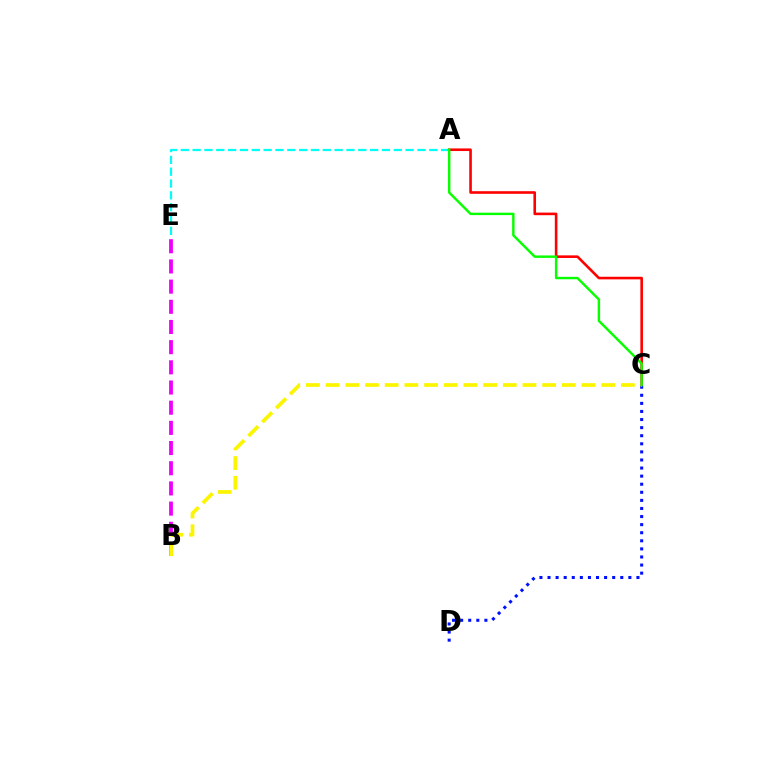{('A', 'E'): [{'color': '#00fff6', 'line_style': 'dashed', 'thickness': 1.61}], ('A', 'C'): [{'color': '#ff0000', 'line_style': 'solid', 'thickness': 1.88}, {'color': '#08ff00', 'line_style': 'solid', 'thickness': 1.75}], ('C', 'D'): [{'color': '#0010ff', 'line_style': 'dotted', 'thickness': 2.2}], ('B', 'E'): [{'color': '#ee00ff', 'line_style': 'dashed', 'thickness': 2.74}], ('B', 'C'): [{'color': '#fcf500', 'line_style': 'dashed', 'thickness': 2.67}]}